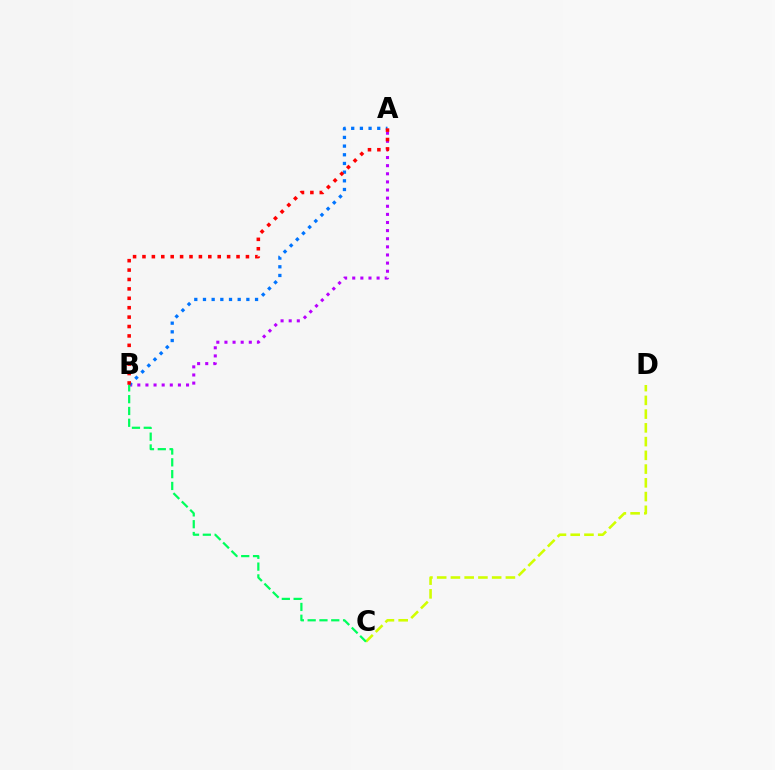{('A', 'B'): [{'color': '#b900ff', 'line_style': 'dotted', 'thickness': 2.21}, {'color': '#0074ff', 'line_style': 'dotted', 'thickness': 2.36}, {'color': '#ff0000', 'line_style': 'dotted', 'thickness': 2.56}], ('C', 'D'): [{'color': '#d1ff00', 'line_style': 'dashed', 'thickness': 1.87}], ('B', 'C'): [{'color': '#00ff5c', 'line_style': 'dashed', 'thickness': 1.6}]}